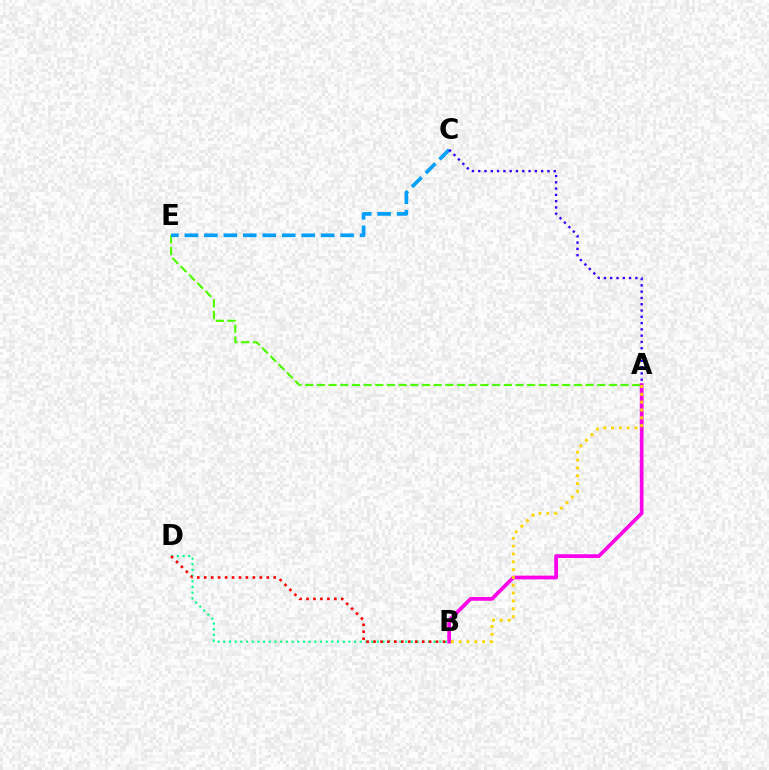{('A', 'E'): [{'color': '#4fff00', 'line_style': 'dashed', 'thickness': 1.59}], ('B', 'D'): [{'color': '#00ff86', 'line_style': 'dotted', 'thickness': 1.55}, {'color': '#ff0000', 'line_style': 'dotted', 'thickness': 1.89}], ('C', 'E'): [{'color': '#009eff', 'line_style': 'dashed', 'thickness': 2.64}], ('A', 'B'): [{'color': '#ff00ed', 'line_style': 'solid', 'thickness': 2.68}, {'color': '#ffd500', 'line_style': 'dotted', 'thickness': 2.13}], ('A', 'C'): [{'color': '#3700ff', 'line_style': 'dotted', 'thickness': 1.71}]}